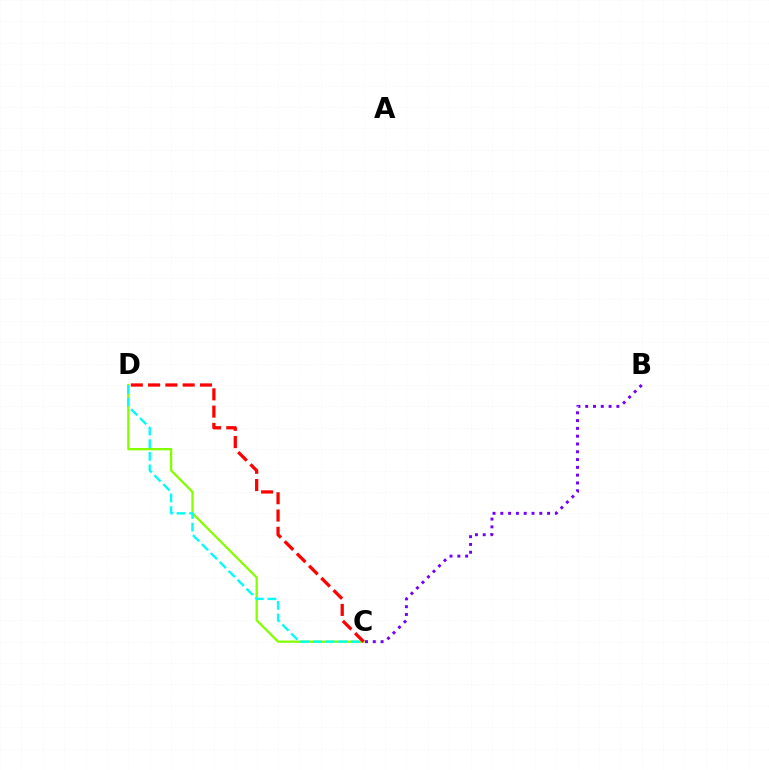{('C', 'D'): [{'color': '#84ff00', 'line_style': 'solid', 'thickness': 1.63}, {'color': '#00fff6', 'line_style': 'dashed', 'thickness': 1.72}, {'color': '#ff0000', 'line_style': 'dashed', 'thickness': 2.35}], ('B', 'C'): [{'color': '#7200ff', 'line_style': 'dotted', 'thickness': 2.12}]}